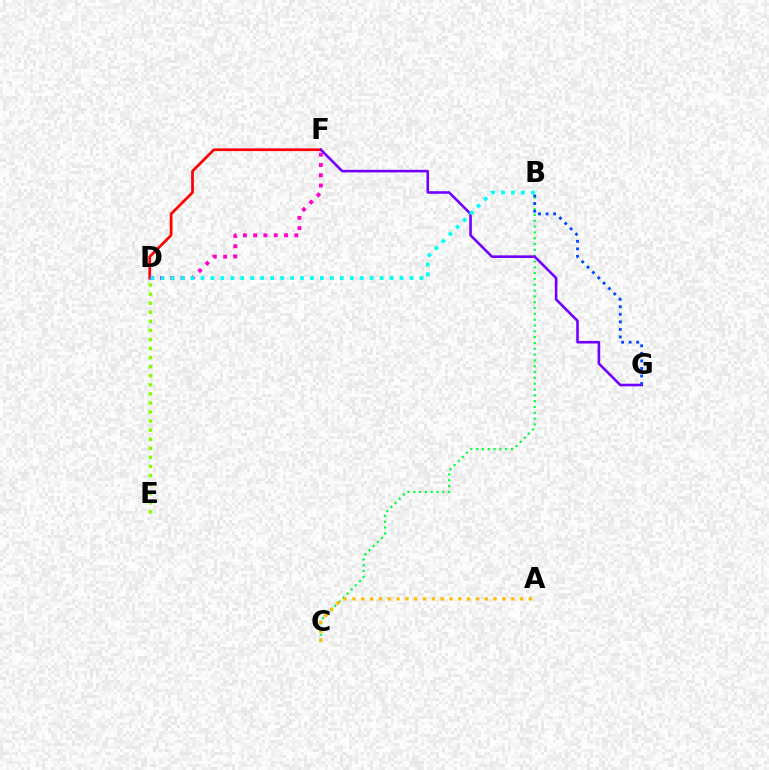{('B', 'C'): [{'color': '#00ff39', 'line_style': 'dotted', 'thickness': 1.58}], ('D', 'F'): [{'color': '#ff0000', 'line_style': 'solid', 'thickness': 1.95}, {'color': '#ff00cf', 'line_style': 'dotted', 'thickness': 2.8}], ('A', 'C'): [{'color': '#ffbd00', 'line_style': 'dotted', 'thickness': 2.4}], ('D', 'E'): [{'color': '#84ff00', 'line_style': 'dotted', 'thickness': 2.46}], ('F', 'G'): [{'color': '#7200ff', 'line_style': 'solid', 'thickness': 1.87}], ('B', 'D'): [{'color': '#00fff6', 'line_style': 'dotted', 'thickness': 2.71}], ('B', 'G'): [{'color': '#004bff', 'line_style': 'dotted', 'thickness': 2.05}]}